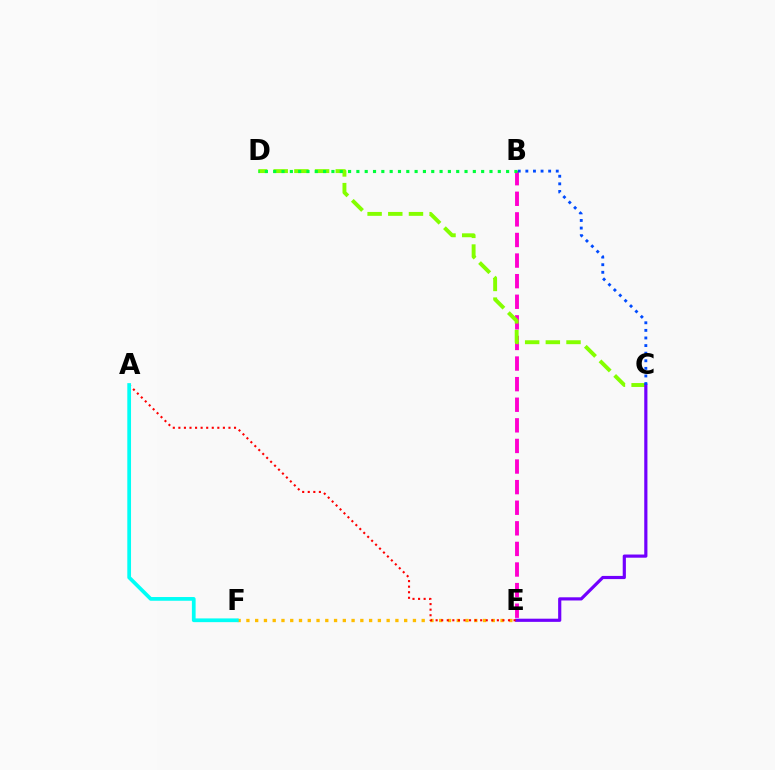{('B', 'E'): [{'color': '#ff00cf', 'line_style': 'dashed', 'thickness': 2.8}], ('C', 'D'): [{'color': '#84ff00', 'line_style': 'dashed', 'thickness': 2.81}], ('E', 'F'): [{'color': '#ffbd00', 'line_style': 'dotted', 'thickness': 2.38}], ('C', 'E'): [{'color': '#7200ff', 'line_style': 'solid', 'thickness': 2.29}], ('B', 'C'): [{'color': '#004bff', 'line_style': 'dotted', 'thickness': 2.06}], ('B', 'D'): [{'color': '#00ff39', 'line_style': 'dotted', 'thickness': 2.26}], ('A', 'E'): [{'color': '#ff0000', 'line_style': 'dotted', 'thickness': 1.51}], ('A', 'F'): [{'color': '#00fff6', 'line_style': 'solid', 'thickness': 2.68}]}